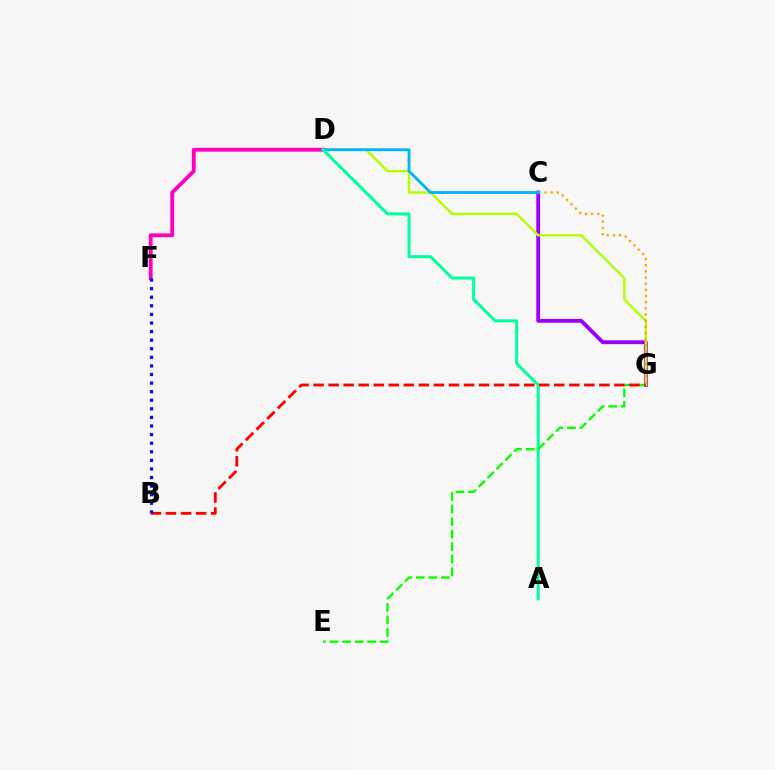{('C', 'G'): [{'color': '#9b00ff', 'line_style': 'solid', 'thickness': 2.77}, {'color': '#ffa500', 'line_style': 'dotted', 'thickness': 1.67}], ('D', 'G'): [{'color': '#b3ff00', 'line_style': 'solid', 'thickness': 1.75}], ('C', 'D'): [{'color': '#00b5ff', 'line_style': 'solid', 'thickness': 2.06}], ('D', 'F'): [{'color': '#ff00bd', 'line_style': 'solid', 'thickness': 2.76}], ('A', 'D'): [{'color': '#00ff9d', 'line_style': 'solid', 'thickness': 2.16}], ('E', 'G'): [{'color': '#08ff00', 'line_style': 'dashed', 'thickness': 1.7}], ('B', 'G'): [{'color': '#ff0000', 'line_style': 'dashed', 'thickness': 2.04}], ('B', 'F'): [{'color': '#0010ff', 'line_style': 'dotted', 'thickness': 2.33}]}